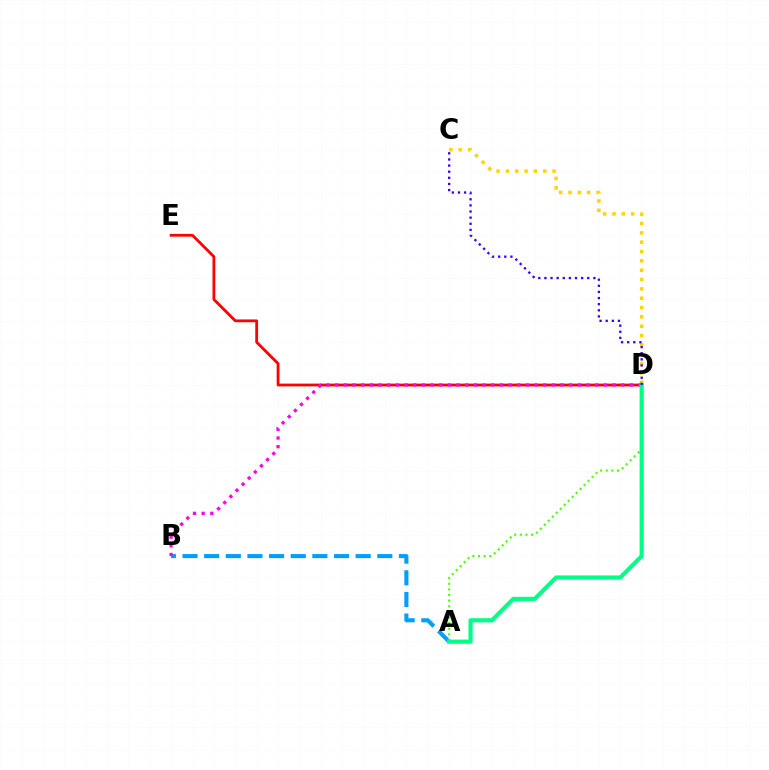{('D', 'E'): [{'color': '#ff0000', 'line_style': 'solid', 'thickness': 2.0}], ('A', 'B'): [{'color': '#009eff', 'line_style': 'dashed', 'thickness': 2.94}], ('C', 'D'): [{'color': '#ffd500', 'line_style': 'dotted', 'thickness': 2.54}, {'color': '#3700ff', 'line_style': 'dotted', 'thickness': 1.66}], ('B', 'D'): [{'color': '#ff00ed', 'line_style': 'dotted', 'thickness': 2.35}], ('A', 'D'): [{'color': '#4fff00', 'line_style': 'dotted', 'thickness': 1.53}, {'color': '#00ff86', 'line_style': 'solid', 'thickness': 2.99}]}